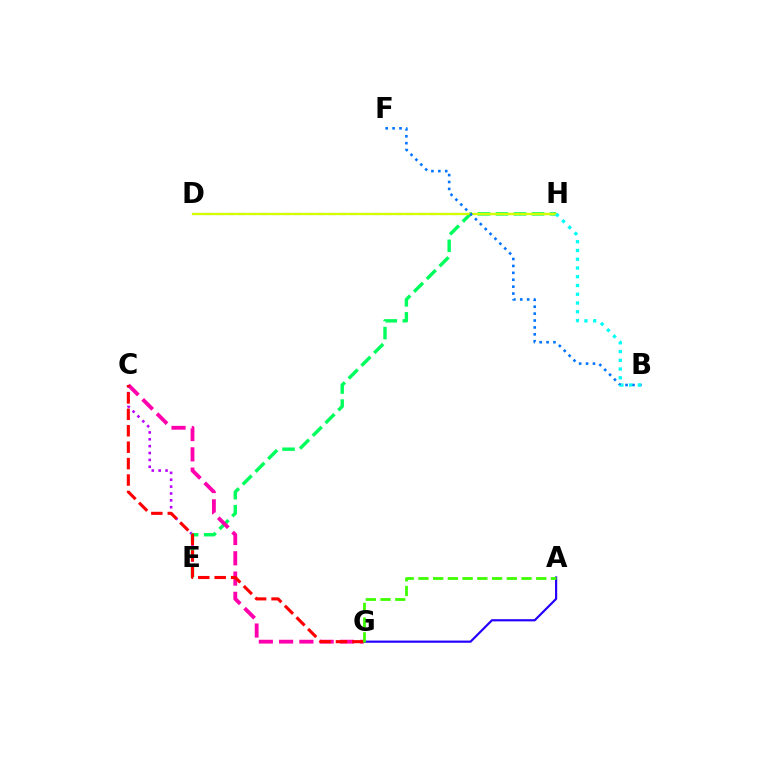{('C', 'E'): [{'color': '#b900ff', 'line_style': 'dotted', 'thickness': 1.87}], ('D', 'H'): [{'color': '#ff9400', 'line_style': 'dashed', 'thickness': 1.53}, {'color': '#d1ff00', 'line_style': 'solid', 'thickness': 1.63}], ('E', 'H'): [{'color': '#00ff5c', 'line_style': 'dashed', 'thickness': 2.45}], ('B', 'F'): [{'color': '#0074ff', 'line_style': 'dotted', 'thickness': 1.88}], ('A', 'G'): [{'color': '#2500ff', 'line_style': 'solid', 'thickness': 1.57}, {'color': '#3dff00', 'line_style': 'dashed', 'thickness': 2.0}], ('B', 'H'): [{'color': '#00fff6', 'line_style': 'dotted', 'thickness': 2.38}], ('C', 'G'): [{'color': '#ff00ac', 'line_style': 'dashed', 'thickness': 2.75}, {'color': '#ff0000', 'line_style': 'dashed', 'thickness': 2.23}]}